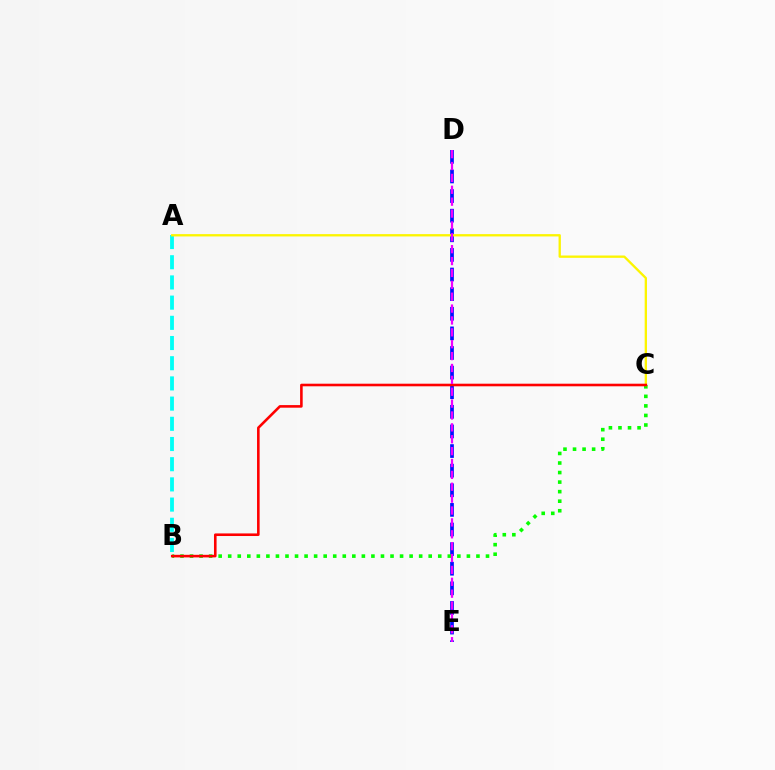{('D', 'E'): [{'color': '#0010ff', 'line_style': 'dashed', 'thickness': 2.66}, {'color': '#ee00ff', 'line_style': 'dashed', 'thickness': 1.61}], ('A', 'B'): [{'color': '#00fff6', 'line_style': 'dashed', 'thickness': 2.74}], ('B', 'C'): [{'color': '#08ff00', 'line_style': 'dotted', 'thickness': 2.59}, {'color': '#ff0000', 'line_style': 'solid', 'thickness': 1.87}], ('A', 'C'): [{'color': '#fcf500', 'line_style': 'solid', 'thickness': 1.67}]}